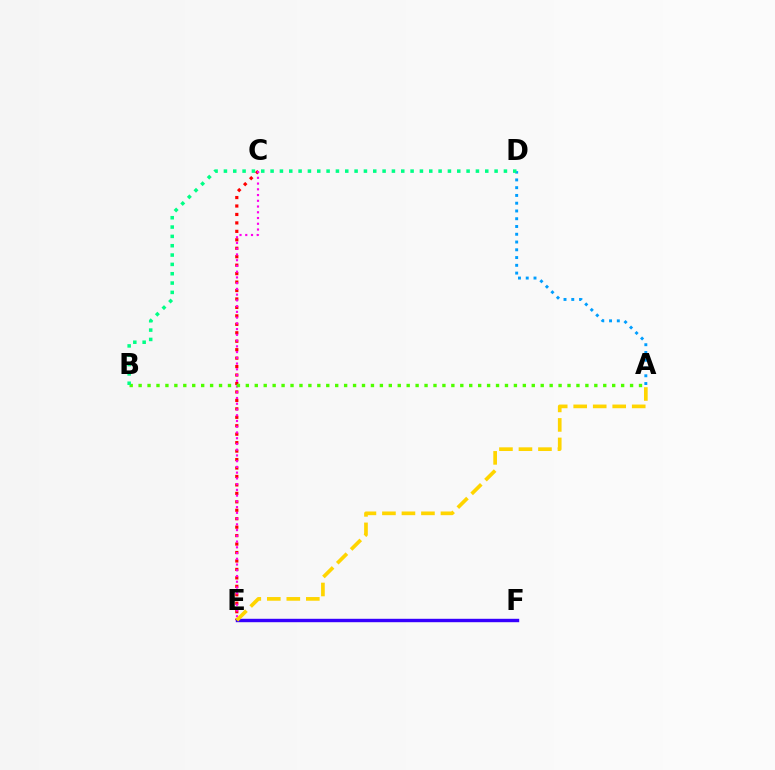{('C', 'E'): [{'color': '#ff0000', 'line_style': 'dotted', 'thickness': 2.3}, {'color': '#ff00ed', 'line_style': 'dotted', 'thickness': 1.56}], ('A', 'D'): [{'color': '#009eff', 'line_style': 'dotted', 'thickness': 2.11}], ('E', 'F'): [{'color': '#3700ff', 'line_style': 'solid', 'thickness': 2.45}], ('A', 'B'): [{'color': '#4fff00', 'line_style': 'dotted', 'thickness': 2.43}], ('A', 'E'): [{'color': '#ffd500', 'line_style': 'dashed', 'thickness': 2.65}], ('B', 'D'): [{'color': '#00ff86', 'line_style': 'dotted', 'thickness': 2.54}]}